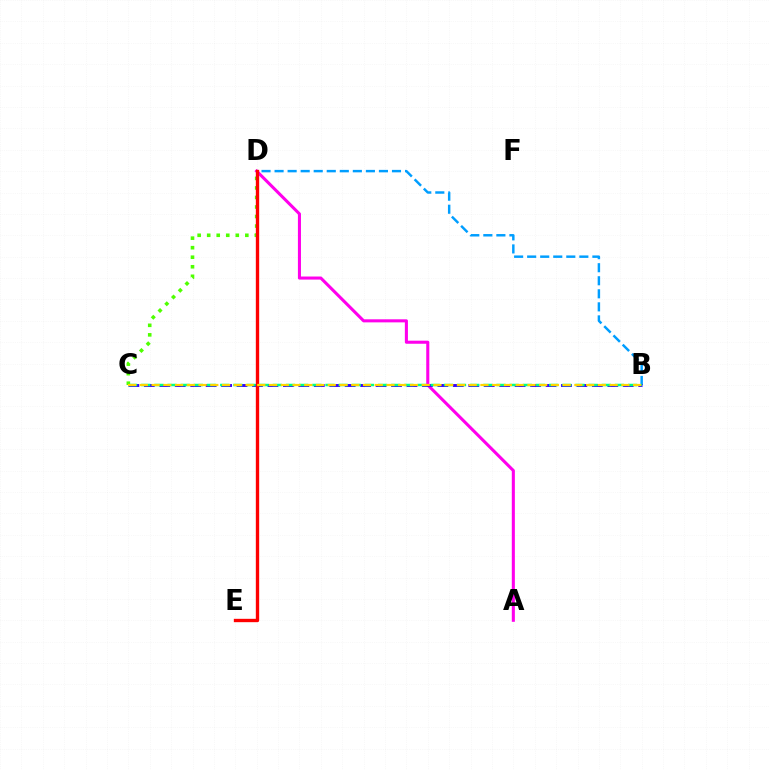{('B', 'D'): [{'color': '#009eff', 'line_style': 'dashed', 'thickness': 1.77}], ('A', 'D'): [{'color': '#ff00ed', 'line_style': 'solid', 'thickness': 2.21}], ('B', 'C'): [{'color': '#3700ff', 'line_style': 'dashed', 'thickness': 2.1}, {'color': '#00ff86', 'line_style': 'dashed', 'thickness': 1.79}, {'color': '#ffd500', 'line_style': 'dashed', 'thickness': 1.6}], ('C', 'D'): [{'color': '#4fff00', 'line_style': 'dotted', 'thickness': 2.59}], ('D', 'E'): [{'color': '#ff0000', 'line_style': 'solid', 'thickness': 2.41}]}